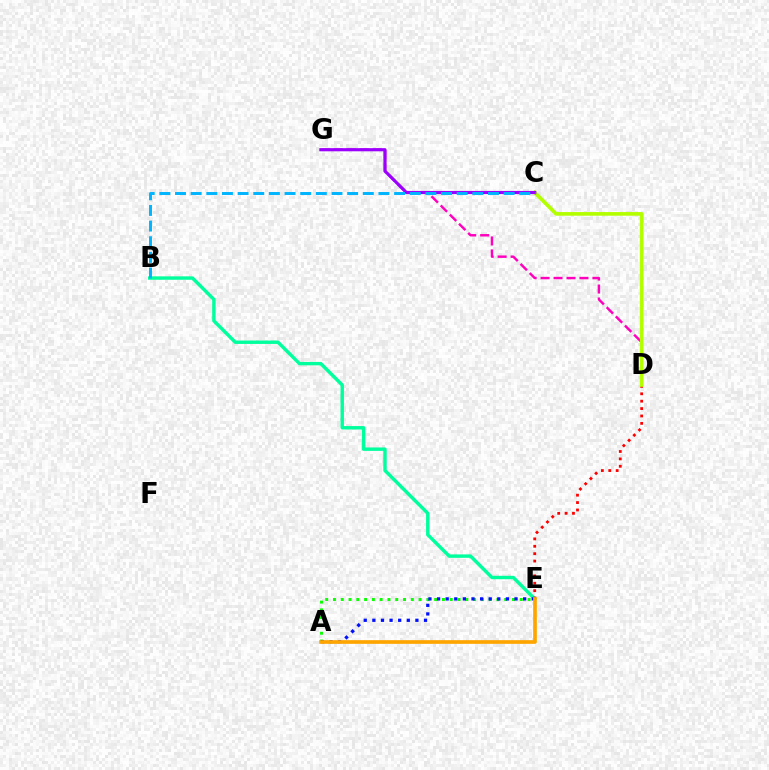{('B', 'E'): [{'color': '#00ff9d', 'line_style': 'solid', 'thickness': 2.46}], ('A', 'E'): [{'color': '#08ff00', 'line_style': 'dotted', 'thickness': 2.11}, {'color': '#0010ff', 'line_style': 'dotted', 'thickness': 2.34}, {'color': '#ffa500', 'line_style': 'solid', 'thickness': 2.65}], ('D', 'E'): [{'color': '#ff0000', 'line_style': 'dotted', 'thickness': 2.01}], ('D', 'G'): [{'color': '#ff00bd', 'line_style': 'dashed', 'thickness': 1.76}], ('C', 'D'): [{'color': '#b3ff00', 'line_style': 'solid', 'thickness': 2.63}], ('C', 'G'): [{'color': '#9b00ff', 'line_style': 'solid', 'thickness': 2.27}], ('B', 'C'): [{'color': '#00b5ff', 'line_style': 'dashed', 'thickness': 2.13}]}